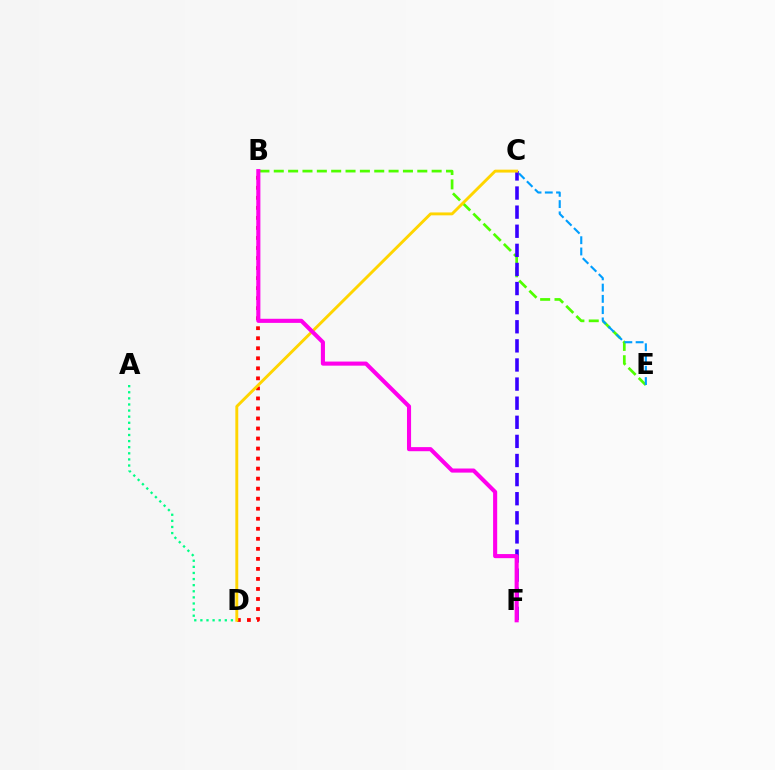{('B', 'E'): [{'color': '#4fff00', 'line_style': 'dashed', 'thickness': 1.95}], ('C', 'E'): [{'color': '#009eff', 'line_style': 'dashed', 'thickness': 1.53}], ('C', 'F'): [{'color': '#3700ff', 'line_style': 'dashed', 'thickness': 2.6}], ('B', 'D'): [{'color': '#ff0000', 'line_style': 'dotted', 'thickness': 2.72}], ('A', 'D'): [{'color': '#00ff86', 'line_style': 'dotted', 'thickness': 1.66}], ('C', 'D'): [{'color': '#ffd500', 'line_style': 'solid', 'thickness': 2.09}], ('B', 'F'): [{'color': '#ff00ed', 'line_style': 'solid', 'thickness': 2.95}]}